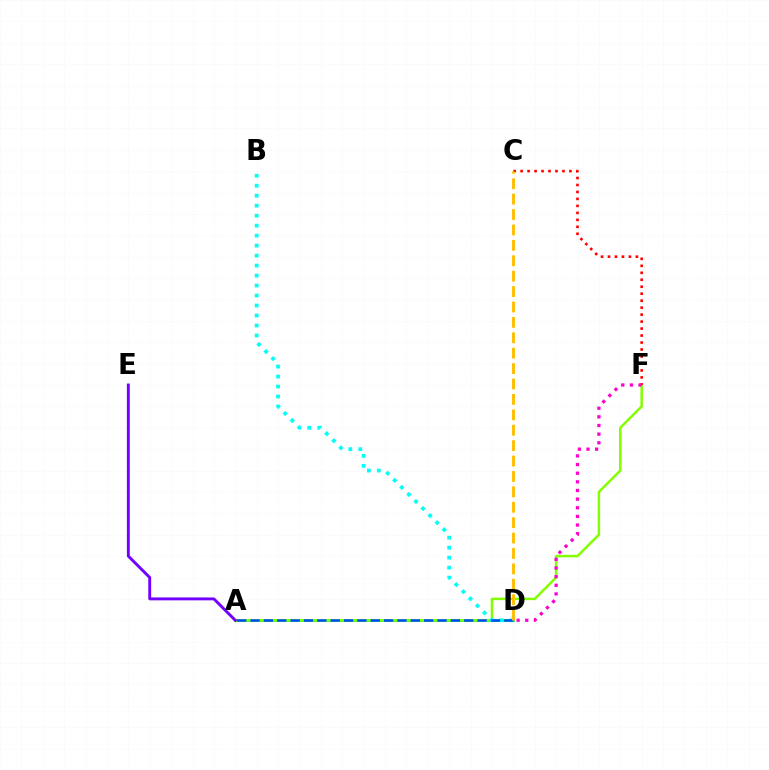{('A', 'D'): [{'color': '#00ff39', 'line_style': 'solid', 'thickness': 2.05}, {'color': '#004bff', 'line_style': 'dashed', 'thickness': 1.81}], ('A', 'F'): [{'color': '#84ff00', 'line_style': 'solid', 'thickness': 1.81}], ('B', 'D'): [{'color': '#00fff6', 'line_style': 'dotted', 'thickness': 2.71}], ('C', 'F'): [{'color': '#ff0000', 'line_style': 'dotted', 'thickness': 1.89}], ('D', 'F'): [{'color': '#ff00cf', 'line_style': 'dotted', 'thickness': 2.35}], ('C', 'D'): [{'color': '#ffbd00', 'line_style': 'dashed', 'thickness': 2.09}], ('A', 'E'): [{'color': '#7200ff', 'line_style': 'solid', 'thickness': 2.08}]}